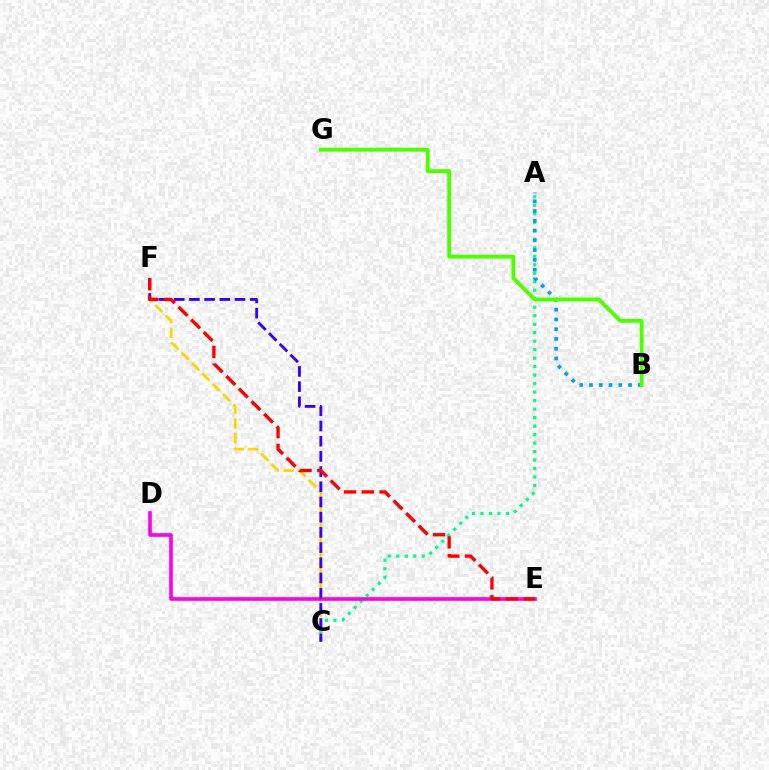{('A', 'C'): [{'color': '#00ff86', 'line_style': 'dotted', 'thickness': 2.31}], ('A', 'B'): [{'color': '#009eff', 'line_style': 'dotted', 'thickness': 2.65}], ('B', 'G'): [{'color': '#4fff00', 'line_style': 'solid', 'thickness': 2.76}], ('C', 'F'): [{'color': '#ffd500', 'line_style': 'dashed', 'thickness': 1.99}, {'color': '#3700ff', 'line_style': 'dashed', 'thickness': 2.06}], ('D', 'E'): [{'color': '#ff00ed', 'line_style': 'solid', 'thickness': 2.61}], ('E', 'F'): [{'color': '#ff0000', 'line_style': 'dashed', 'thickness': 2.42}]}